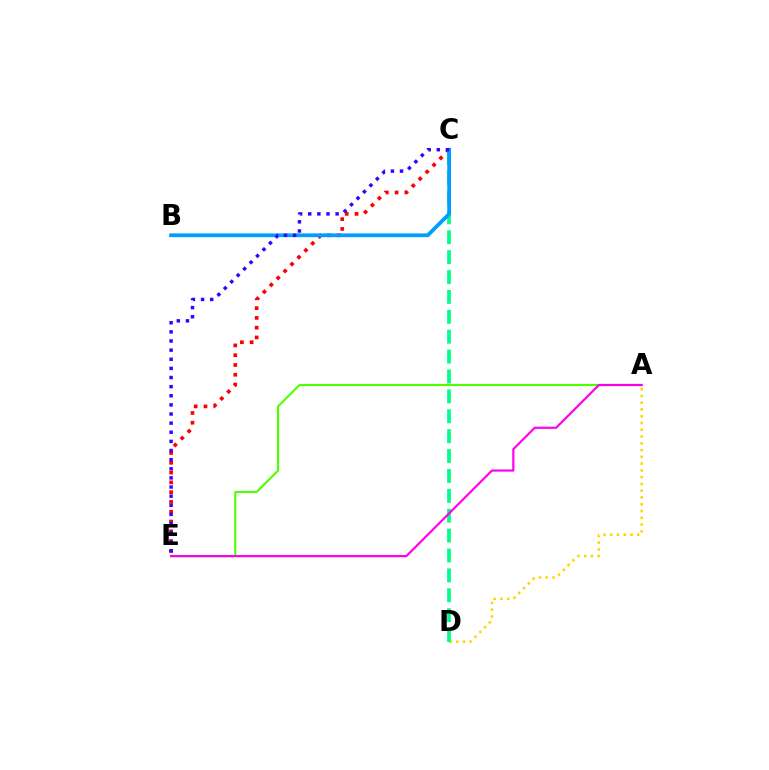{('A', 'E'): [{'color': '#4fff00', 'line_style': 'solid', 'thickness': 1.55}, {'color': '#ff00ed', 'line_style': 'solid', 'thickness': 1.58}], ('A', 'D'): [{'color': '#ffd500', 'line_style': 'dotted', 'thickness': 1.84}], ('C', 'E'): [{'color': '#ff0000', 'line_style': 'dotted', 'thickness': 2.66}, {'color': '#3700ff', 'line_style': 'dotted', 'thickness': 2.48}], ('C', 'D'): [{'color': '#00ff86', 'line_style': 'dashed', 'thickness': 2.7}], ('B', 'C'): [{'color': '#009eff', 'line_style': 'solid', 'thickness': 2.72}]}